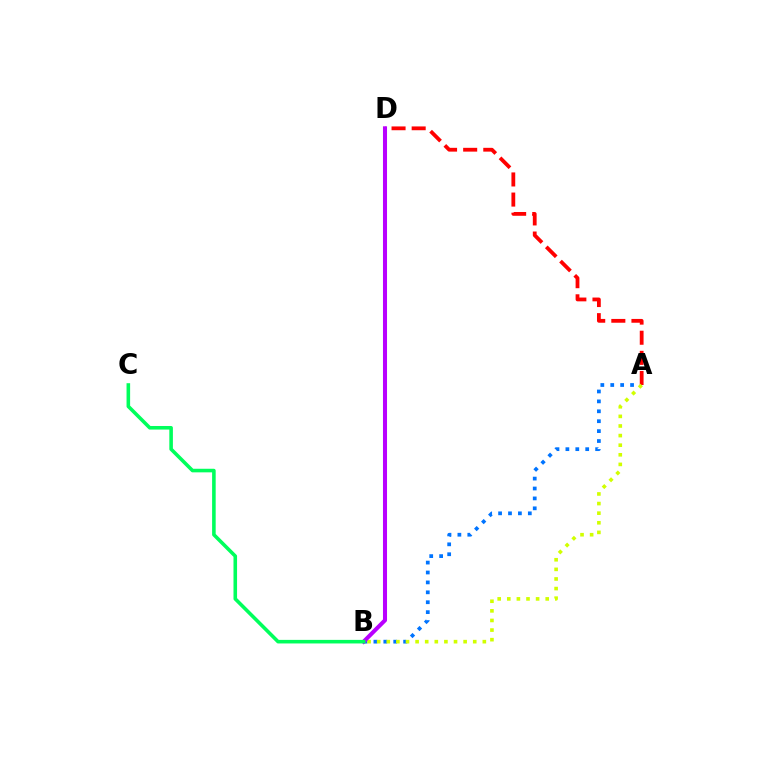{('A', 'B'): [{'color': '#0074ff', 'line_style': 'dotted', 'thickness': 2.69}, {'color': '#d1ff00', 'line_style': 'dotted', 'thickness': 2.61}], ('A', 'D'): [{'color': '#ff0000', 'line_style': 'dashed', 'thickness': 2.73}], ('B', 'D'): [{'color': '#b900ff', 'line_style': 'solid', 'thickness': 2.92}], ('B', 'C'): [{'color': '#00ff5c', 'line_style': 'solid', 'thickness': 2.58}]}